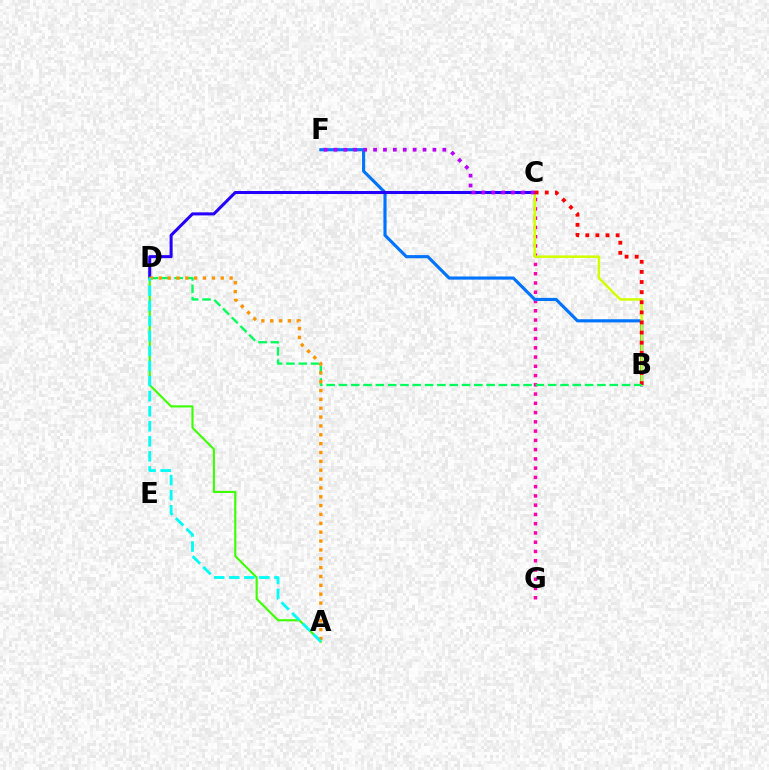{('C', 'G'): [{'color': '#ff00ac', 'line_style': 'dotted', 'thickness': 2.52}], ('B', 'F'): [{'color': '#0074ff', 'line_style': 'solid', 'thickness': 2.26}], ('B', 'C'): [{'color': '#d1ff00', 'line_style': 'solid', 'thickness': 1.8}, {'color': '#ff0000', 'line_style': 'dotted', 'thickness': 2.75}], ('C', 'D'): [{'color': '#2500ff', 'line_style': 'solid', 'thickness': 2.19}], ('A', 'D'): [{'color': '#3dff00', 'line_style': 'solid', 'thickness': 1.53}, {'color': '#ff9400', 'line_style': 'dotted', 'thickness': 2.41}, {'color': '#00fff6', 'line_style': 'dashed', 'thickness': 2.04}], ('C', 'F'): [{'color': '#b900ff', 'line_style': 'dotted', 'thickness': 2.69}], ('B', 'D'): [{'color': '#00ff5c', 'line_style': 'dashed', 'thickness': 1.67}]}